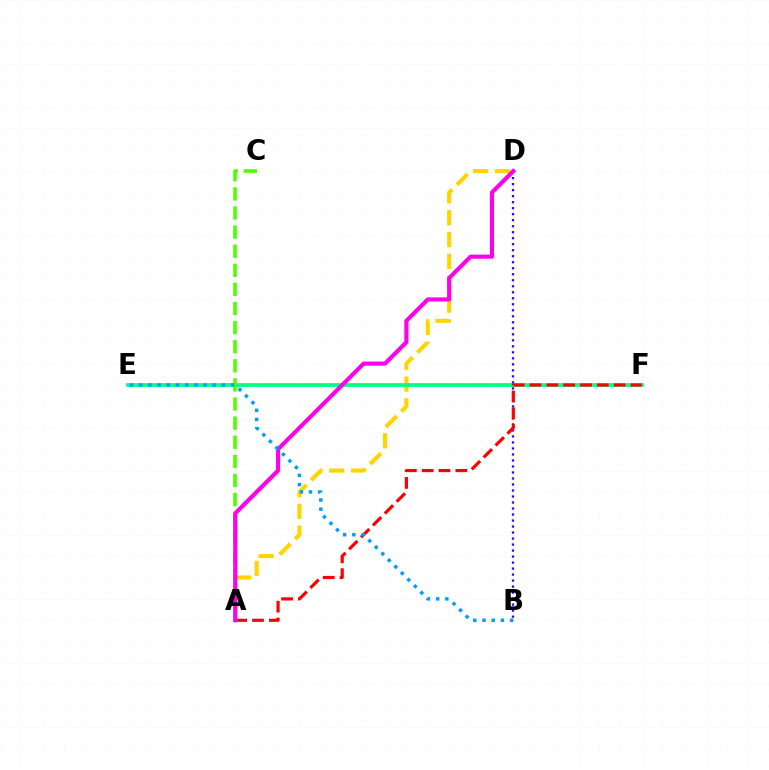{('A', 'D'): [{'color': '#ffd500', 'line_style': 'dashed', 'thickness': 2.97}, {'color': '#ff00ed', 'line_style': 'solid', 'thickness': 2.97}], ('E', 'F'): [{'color': '#00ff86', 'line_style': 'solid', 'thickness': 2.71}], ('A', 'C'): [{'color': '#4fff00', 'line_style': 'dashed', 'thickness': 2.6}], ('B', 'D'): [{'color': '#3700ff', 'line_style': 'dotted', 'thickness': 1.63}], ('A', 'F'): [{'color': '#ff0000', 'line_style': 'dashed', 'thickness': 2.29}], ('B', 'E'): [{'color': '#009eff', 'line_style': 'dotted', 'thickness': 2.5}]}